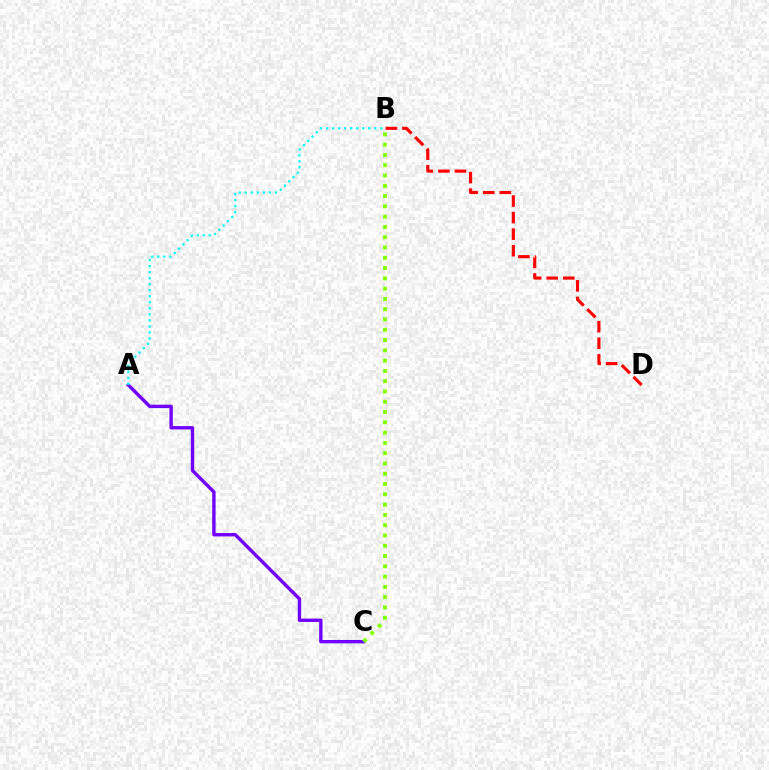{('A', 'C'): [{'color': '#7200ff', 'line_style': 'solid', 'thickness': 2.44}], ('B', 'D'): [{'color': '#ff0000', 'line_style': 'dashed', 'thickness': 2.25}], ('A', 'B'): [{'color': '#00fff6', 'line_style': 'dotted', 'thickness': 1.64}], ('B', 'C'): [{'color': '#84ff00', 'line_style': 'dotted', 'thickness': 2.79}]}